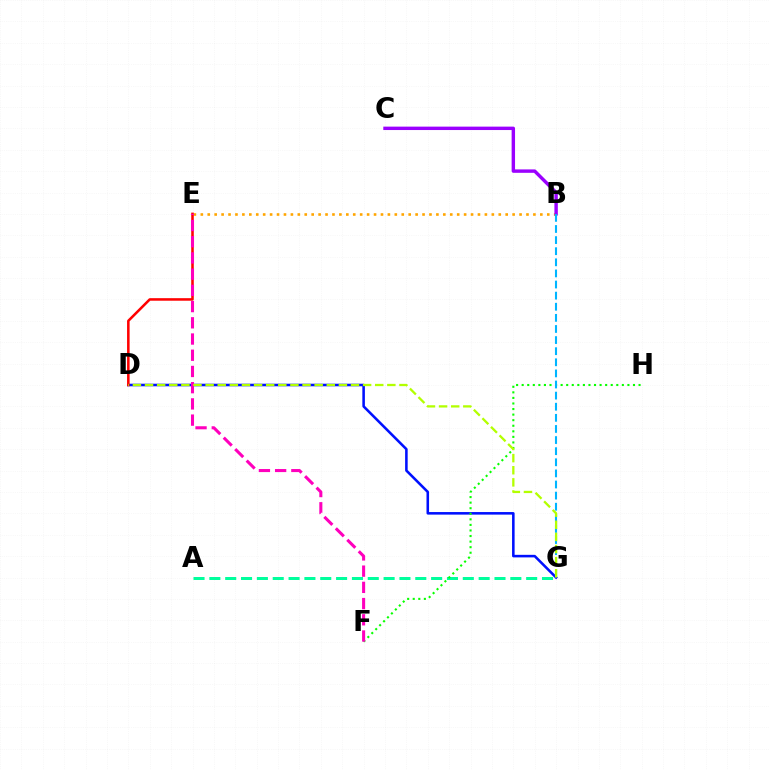{('B', 'E'): [{'color': '#ffa500', 'line_style': 'dotted', 'thickness': 1.88}], ('D', 'G'): [{'color': '#0010ff', 'line_style': 'solid', 'thickness': 1.84}, {'color': '#b3ff00', 'line_style': 'dashed', 'thickness': 1.65}], ('D', 'E'): [{'color': '#ff0000', 'line_style': 'solid', 'thickness': 1.83}], ('A', 'G'): [{'color': '#00ff9d', 'line_style': 'dashed', 'thickness': 2.15}], ('F', 'H'): [{'color': '#08ff00', 'line_style': 'dotted', 'thickness': 1.51}], ('B', 'C'): [{'color': '#9b00ff', 'line_style': 'solid', 'thickness': 2.46}], ('E', 'F'): [{'color': '#ff00bd', 'line_style': 'dashed', 'thickness': 2.2}], ('B', 'G'): [{'color': '#00b5ff', 'line_style': 'dashed', 'thickness': 1.51}]}